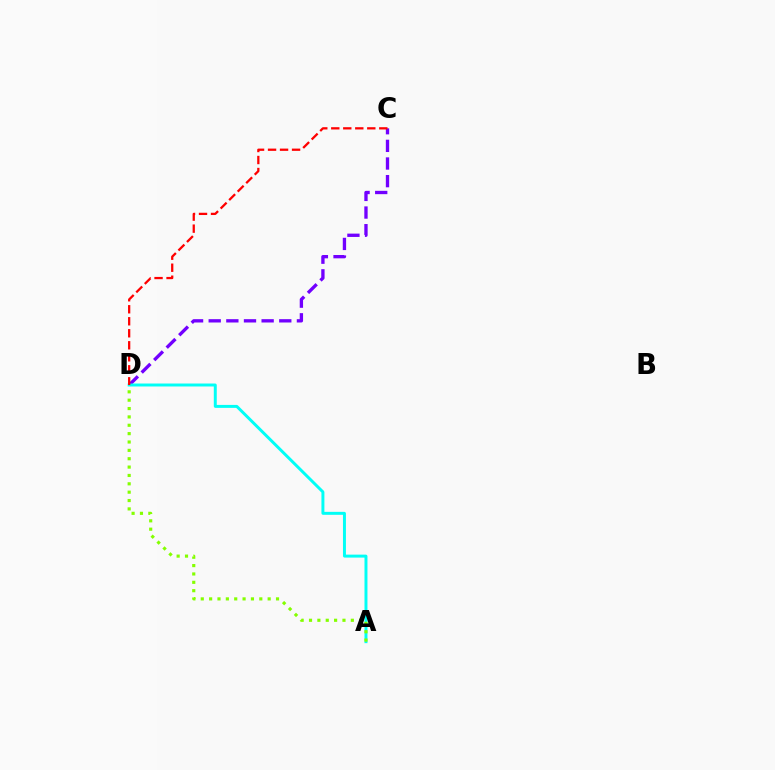{('C', 'D'): [{'color': '#7200ff', 'line_style': 'dashed', 'thickness': 2.4}, {'color': '#ff0000', 'line_style': 'dashed', 'thickness': 1.63}], ('A', 'D'): [{'color': '#00fff6', 'line_style': 'solid', 'thickness': 2.13}, {'color': '#84ff00', 'line_style': 'dotted', 'thickness': 2.27}]}